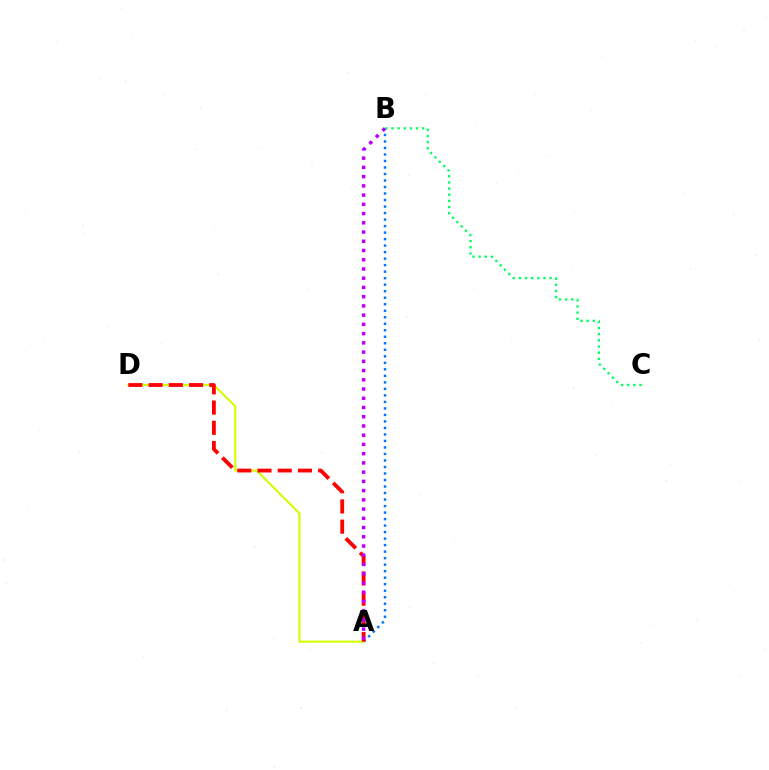{('A', 'B'): [{'color': '#0074ff', 'line_style': 'dotted', 'thickness': 1.77}, {'color': '#b900ff', 'line_style': 'dotted', 'thickness': 2.51}], ('A', 'D'): [{'color': '#d1ff00', 'line_style': 'solid', 'thickness': 1.53}, {'color': '#ff0000', 'line_style': 'dashed', 'thickness': 2.75}], ('B', 'C'): [{'color': '#00ff5c', 'line_style': 'dotted', 'thickness': 1.67}]}